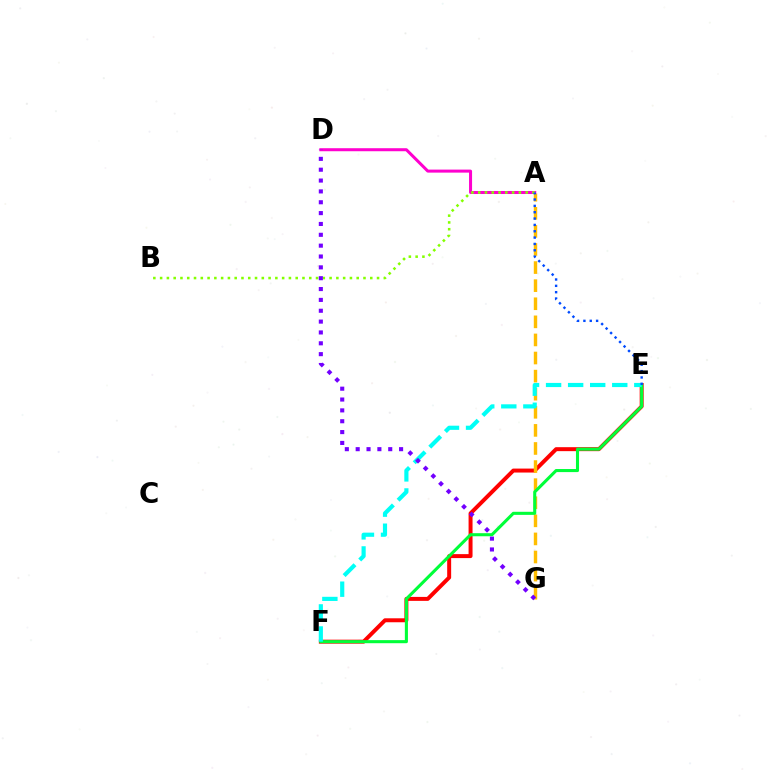{('E', 'F'): [{'color': '#ff0000', 'line_style': 'solid', 'thickness': 2.85}, {'color': '#00ff39', 'line_style': 'solid', 'thickness': 2.22}, {'color': '#00fff6', 'line_style': 'dashed', 'thickness': 3.0}], ('A', 'G'): [{'color': '#ffbd00', 'line_style': 'dashed', 'thickness': 2.46}], ('A', 'D'): [{'color': '#ff00cf', 'line_style': 'solid', 'thickness': 2.18}], ('A', 'B'): [{'color': '#84ff00', 'line_style': 'dotted', 'thickness': 1.84}], ('A', 'E'): [{'color': '#004bff', 'line_style': 'dotted', 'thickness': 1.72}], ('D', 'G'): [{'color': '#7200ff', 'line_style': 'dotted', 'thickness': 2.95}]}